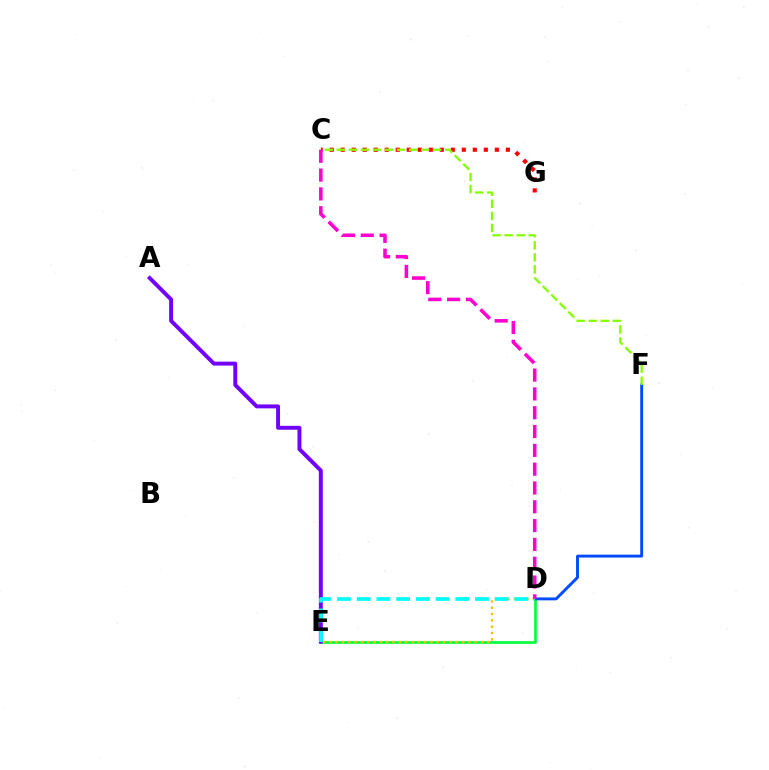{('D', 'E'): [{'color': '#00ff39', 'line_style': 'solid', 'thickness': 1.92}, {'color': '#ffbd00', 'line_style': 'dotted', 'thickness': 1.72}, {'color': '#00fff6', 'line_style': 'dashed', 'thickness': 2.68}], ('D', 'F'): [{'color': '#004bff', 'line_style': 'solid', 'thickness': 2.09}], ('A', 'E'): [{'color': '#7200ff', 'line_style': 'solid', 'thickness': 2.83}], ('C', 'G'): [{'color': '#ff0000', 'line_style': 'dotted', 'thickness': 2.99}], ('C', 'D'): [{'color': '#ff00cf', 'line_style': 'dashed', 'thickness': 2.56}], ('C', 'F'): [{'color': '#84ff00', 'line_style': 'dashed', 'thickness': 1.64}]}